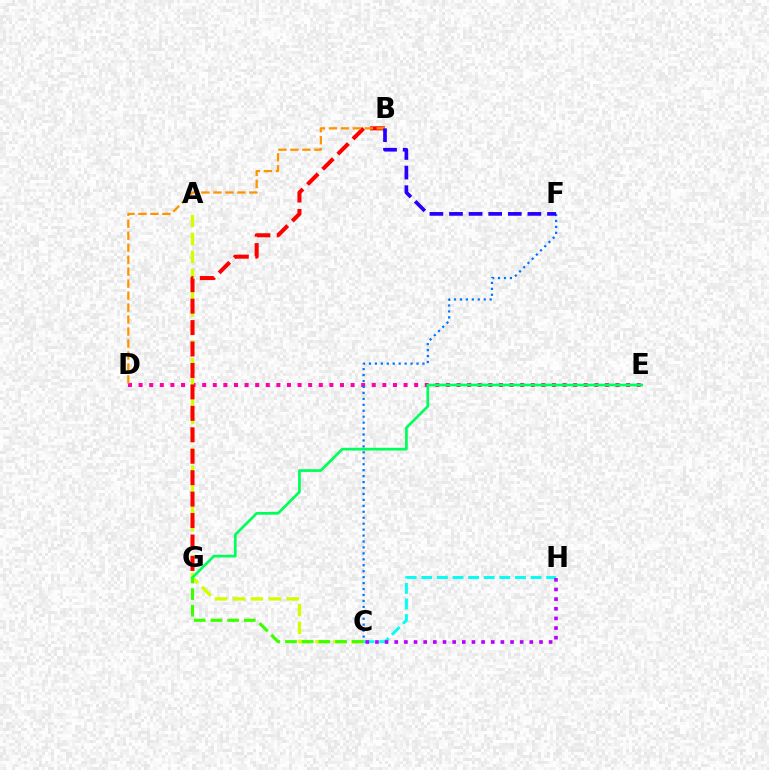{('D', 'E'): [{'color': '#ff00ac', 'line_style': 'dotted', 'thickness': 2.88}], ('A', 'C'): [{'color': '#d1ff00', 'line_style': 'dashed', 'thickness': 2.43}], ('B', 'G'): [{'color': '#ff0000', 'line_style': 'dashed', 'thickness': 2.91}], ('B', 'D'): [{'color': '#ff9400', 'line_style': 'dashed', 'thickness': 1.63}], ('C', 'F'): [{'color': '#0074ff', 'line_style': 'dotted', 'thickness': 1.61}], ('E', 'G'): [{'color': '#00ff5c', 'line_style': 'solid', 'thickness': 1.96}], ('C', 'H'): [{'color': '#00fff6', 'line_style': 'dashed', 'thickness': 2.12}, {'color': '#b900ff', 'line_style': 'dotted', 'thickness': 2.62}], ('B', 'F'): [{'color': '#2500ff', 'line_style': 'dashed', 'thickness': 2.66}], ('C', 'G'): [{'color': '#3dff00', 'line_style': 'dashed', 'thickness': 2.27}]}